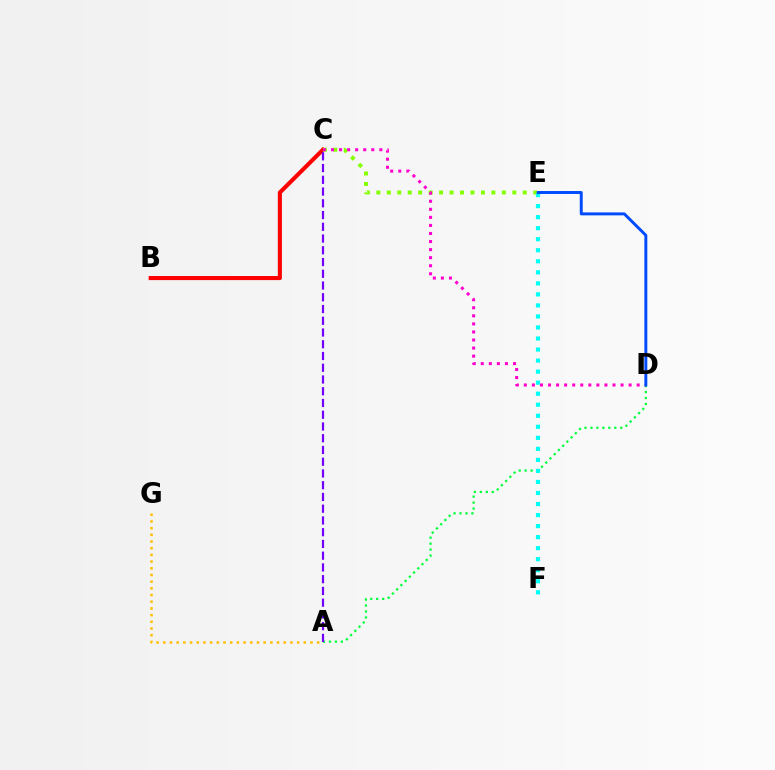{('B', 'C'): [{'color': '#ff0000', 'line_style': 'solid', 'thickness': 2.94}], ('A', 'D'): [{'color': '#00ff39', 'line_style': 'dotted', 'thickness': 1.62}], ('C', 'E'): [{'color': '#84ff00', 'line_style': 'dotted', 'thickness': 2.84}], ('E', 'F'): [{'color': '#00fff6', 'line_style': 'dotted', 'thickness': 3.0}], ('A', 'G'): [{'color': '#ffbd00', 'line_style': 'dotted', 'thickness': 1.82}], ('C', 'D'): [{'color': '#ff00cf', 'line_style': 'dotted', 'thickness': 2.19}], ('D', 'E'): [{'color': '#004bff', 'line_style': 'solid', 'thickness': 2.12}], ('A', 'C'): [{'color': '#7200ff', 'line_style': 'dashed', 'thickness': 1.6}]}